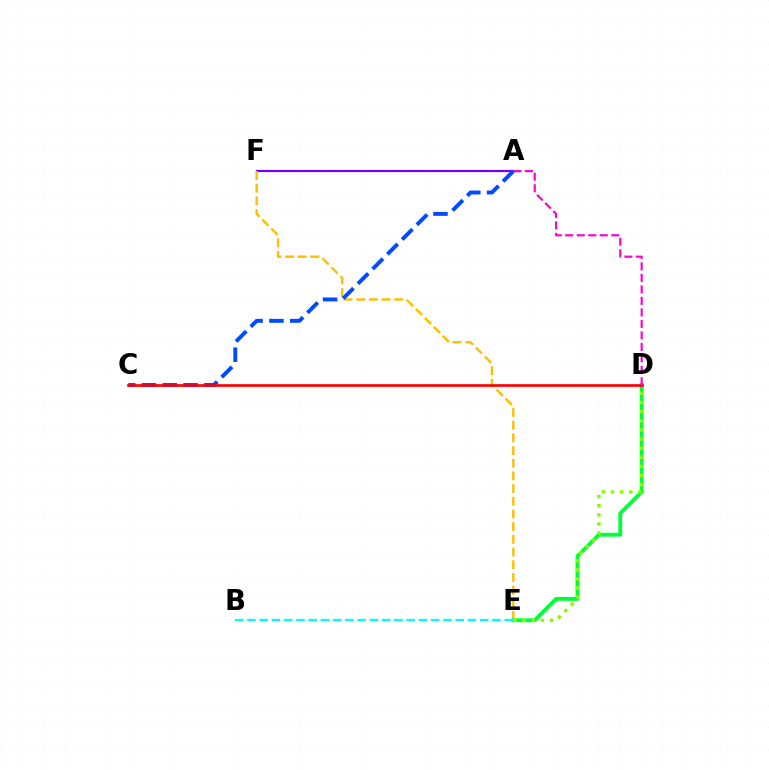{('A', 'F'): [{'color': '#7200ff', 'line_style': 'solid', 'thickness': 1.58}], ('E', 'F'): [{'color': '#ffbd00', 'line_style': 'dashed', 'thickness': 1.72}], ('D', 'E'): [{'color': '#00ff39', 'line_style': 'solid', 'thickness': 2.77}, {'color': '#84ff00', 'line_style': 'dotted', 'thickness': 2.48}], ('B', 'E'): [{'color': '#00fff6', 'line_style': 'dashed', 'thickness': 1.66}], ('A', 'C'): [{'color': '#004bff', 'line_style': 'dashed', 'thickness': 2.83}], ('C', 'D'): [{'color': '#ff0000', 'line_style': 'solid', 'thickness': 1.92}], ('A', 'D'): [{'color': '#ff00cf', 'line_style': 'dashed', 'thickness': 1.56}]}